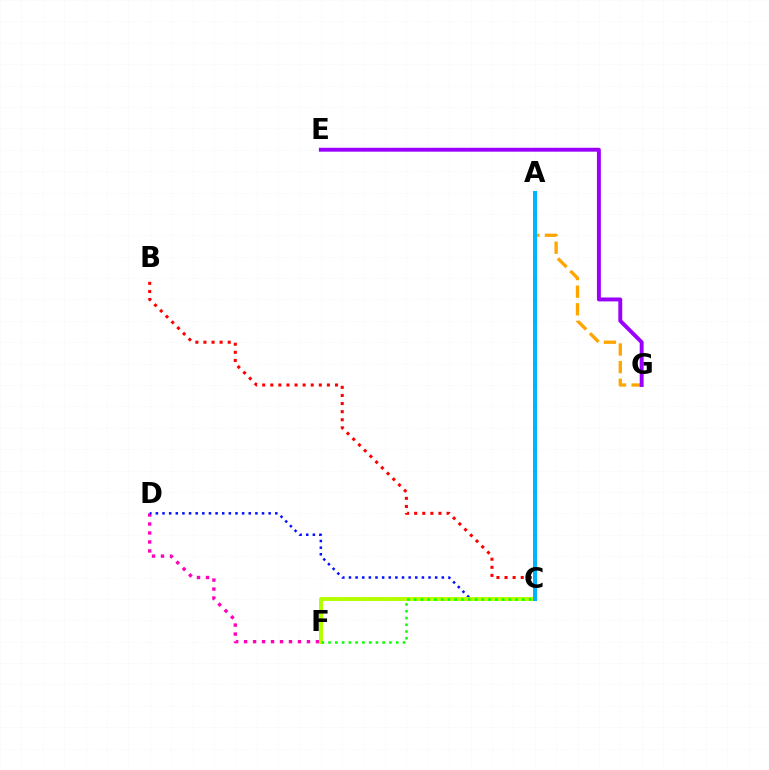{('D', 'F'): [{'color': '#ff00bd', 'line_style': 'dotted', 'thickness': 2.44}], ('C', 'D'): [{'color': '#0010ff', 'line_style': 'dotted', 'thickness': 1.8}], ('C', 'F'): [{'color': '#b3ff00', 'line_style': 'solid', 'thickness': 2.86}, {'color': '#08ff00', 'line_style': 'dotted', 'thickness': 1.84}], ('A', 'C'): [{'color': '#00ff9d', 'line_style': 'dashed', 'thickness': 2.57}, {'color': '#00b5ff', 'line_style': 'solid', 'thickness': 2.89}], ('B', 'C'): [{'color': '#ff0000', 'line_style': 'dotted', 'thickness': 2.2}], ('A', 'G'): [{'color': '#ffa500', 'line_style': 'dashed', 'thickness': 2.39}], ('E', 'G'): [{'color': '#9b00ff', 'line_style': 'solid', 'thickness': 2.82}]}